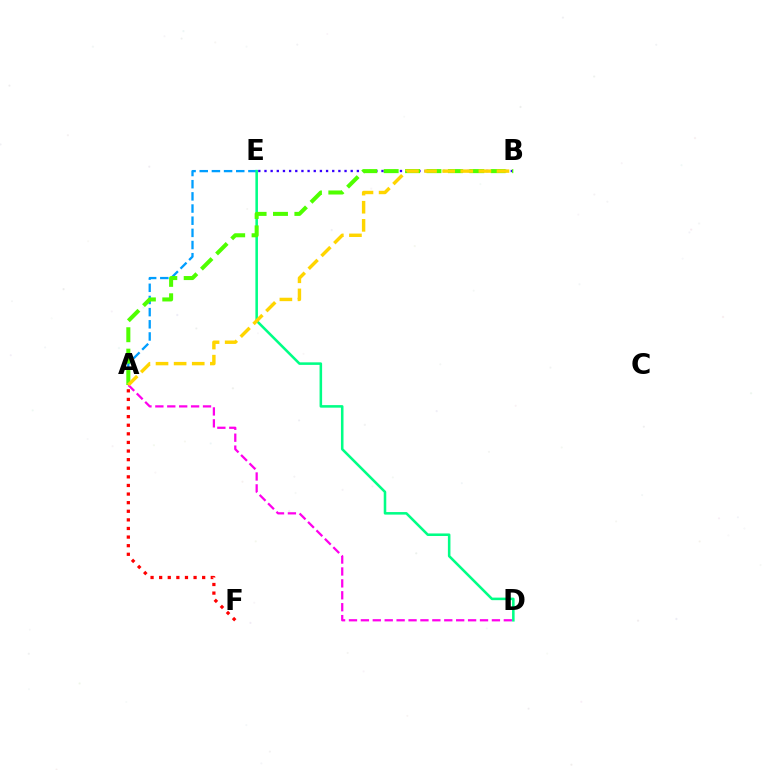{('B', 'E'): [{'color': '#3700ff', 'line_style': 'dotted', 'thickness': 1.67}], ('A', 'D'): [{'color': '#ff00ed', 'line_style': 'dashed', 'thickness': 1.62}], ('A', 'E'): [{'color': '#009eff', 'line_style': 'dashed', 'thickness': 1.65}], ('A', 'F'): [{'color': '#ff0000', 'line_style': 'dotted', 'thickness': 2.34}], ('D', 'E'): [{'color': '#00ff86', 'line_style': 'solid', 'thickness': 1.84}], ('A', 'B'): [{'color': '#4fff00', 'line_style': 'dashed', 'thickness': 2.91}, {'color': '#ffd500', 'line_style': 'dashed', 'thickness': 2.46}]}